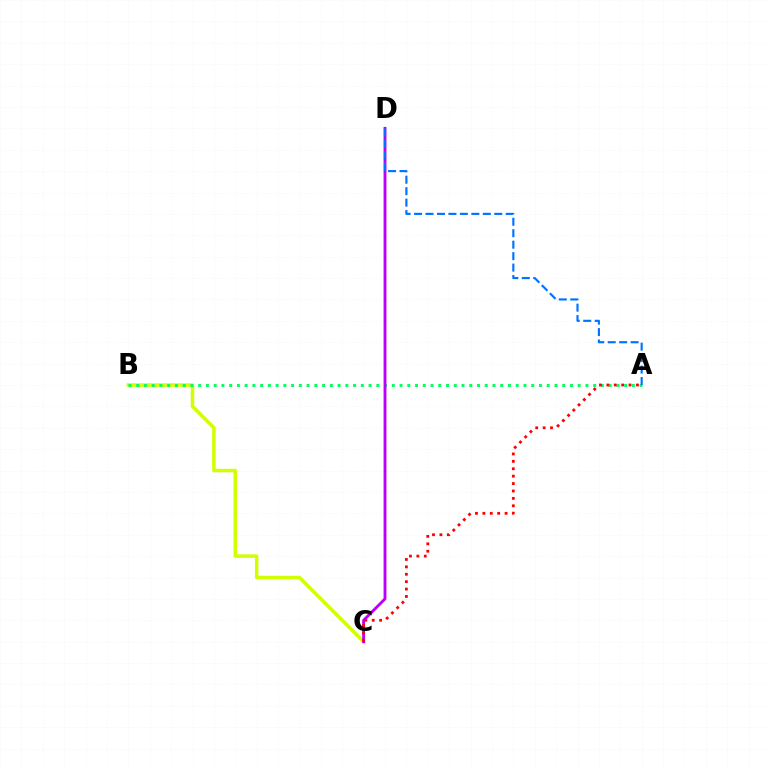{('B', 'C'): [{'color': '#d1ff00', 'line_style': 'solid', 'thickness': 2.52}], ('A', 'B'): [{'color': '#00ff5c', 'line_style': 'dotted', 'thickness': 2.1}], ('C', 'D'): [{'color': '#b900ff', 'line_style': 'solid', 'thickness': 2.06}], ('A', 'D'): [{'color': '#0074ff', 'line_style': 'dashed', 'thickness': 1.56}], ('A', 'C'): [{'color': '#ff0000', 'line_style': 'dotted', 'thickness': 2.01}]}